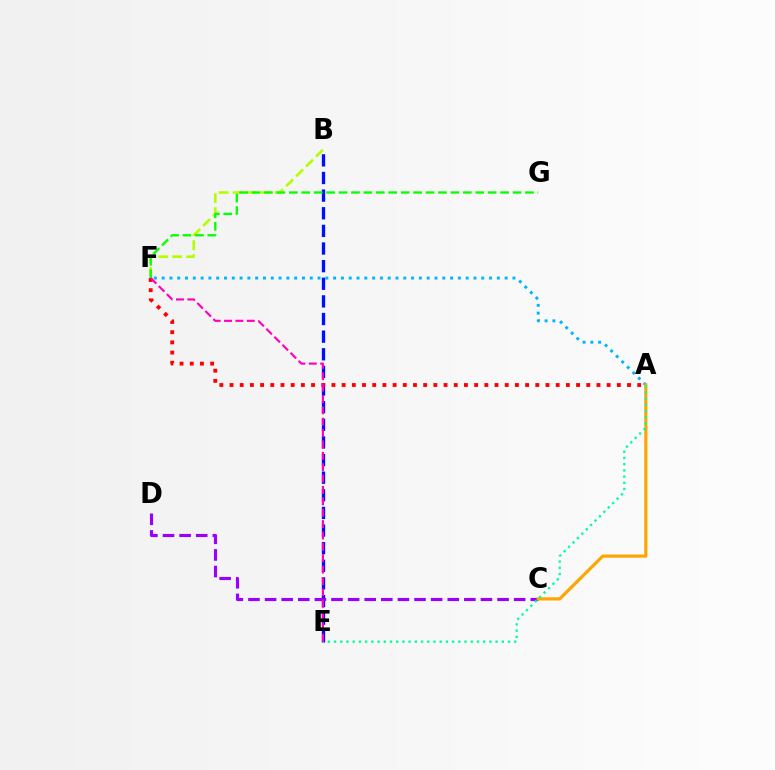{('B', 'F'): [{'color': '#b3ff00', 'line_style': 'dashed', 'thickness': 1.9}], ('B', 'E'): [{'color': '#0010ff', 'line_style': 'dashed', 'thickness': 2.39}], ('C', 'D'): [{'color': '#9b00ff', 'line_style': 'dashed', 'thickness': 2.26}], ('A', 'F'): [{'color': '#00b5ff', 'line_style': 'dotted', 'thickness': 2.12}, {'color': '#ff0000', 'line_style': 'dotted', 'thickness': 2.77}], ('A', 'C'): [{'color': '#ffa500', 'line_style': 'solid', 'thickness': 2.29}], ('F', 'G'): [{'color': '#08ff00', 'line_style': 'dashed', 'thickness': 1.69}], ('A', 'E'): [{'color': '#00ff9d', 'line_style': 'dotted', 'thickness': 1.69}], ('E', 'F'): [{'color': '#ff00bd', 'line_style': 'dashed', 'thickness': 1.55}]}